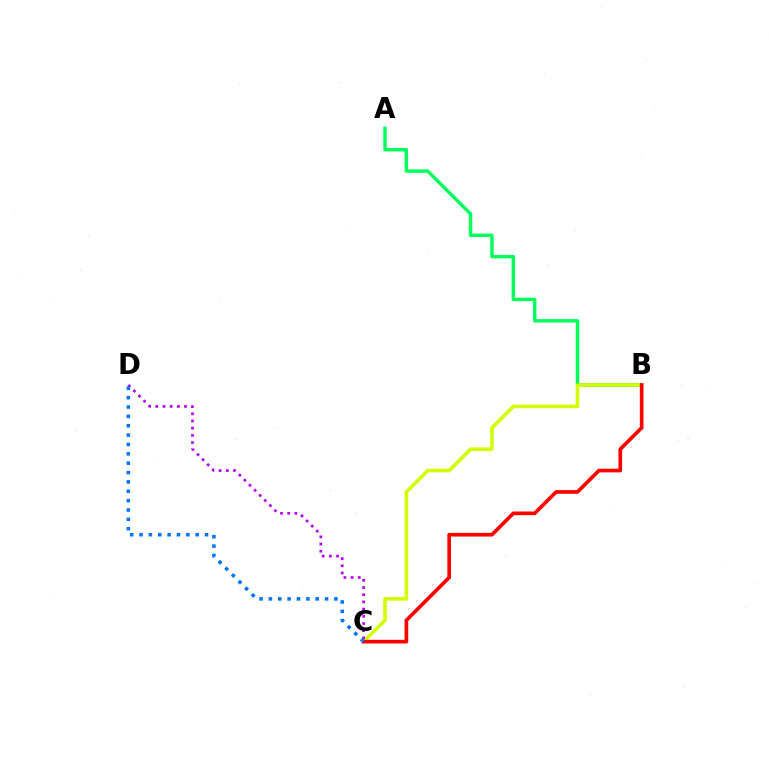{('A', 'B'): [{'color': '#00ff5c', 'line_style': 'solid', 'thickness': 2.47}], ('B', 'C'): [{'color': '#d1ff00', 'line_style': 'solid', 'thickness': 2.58}, {'color': '#ff0000', 'line_style': 'solid', 'thickness': 2.64}], ('C', 'D'): [{'color': '#b900ff', 'line_style': 'dotted', 'thickness': 1.95}, {'color': '#0074ff', 'line_style': 'dotted', 'thickness': 2.54}]}